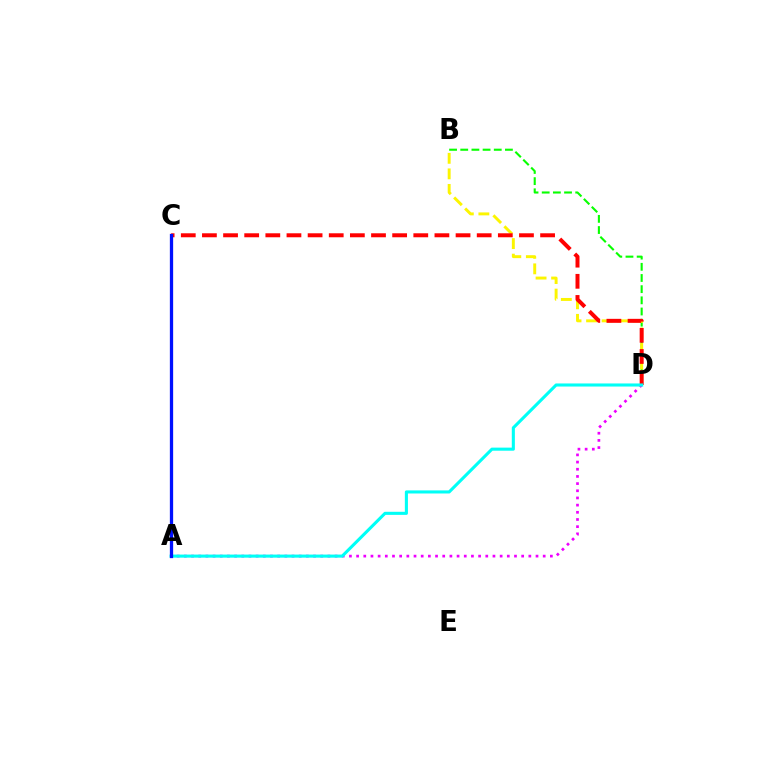{('B', 'D'): [{'color': '#08ff00', 'line_style': 'dashed', 'thickness': 1.52}, {'color': '#fcf500', 'line_style': 'dashed', 'thickness': 2.11}], ('A', 'D'): [{'color': '#ee00ff', 'line_style': 'dotted', 'thickness': 1.95}, {'color': '#00fff6', 'line_style': 'solid', 'thickness': 2.22}], ('C', 'D'): [{'color': '#ff0000', 'line_style': 'dashed', 'thickness': 2.87}], ('A', 'C'): [{'color': '#0010ff', 'line_style': 'solid', 'thickness': 2.36}]}